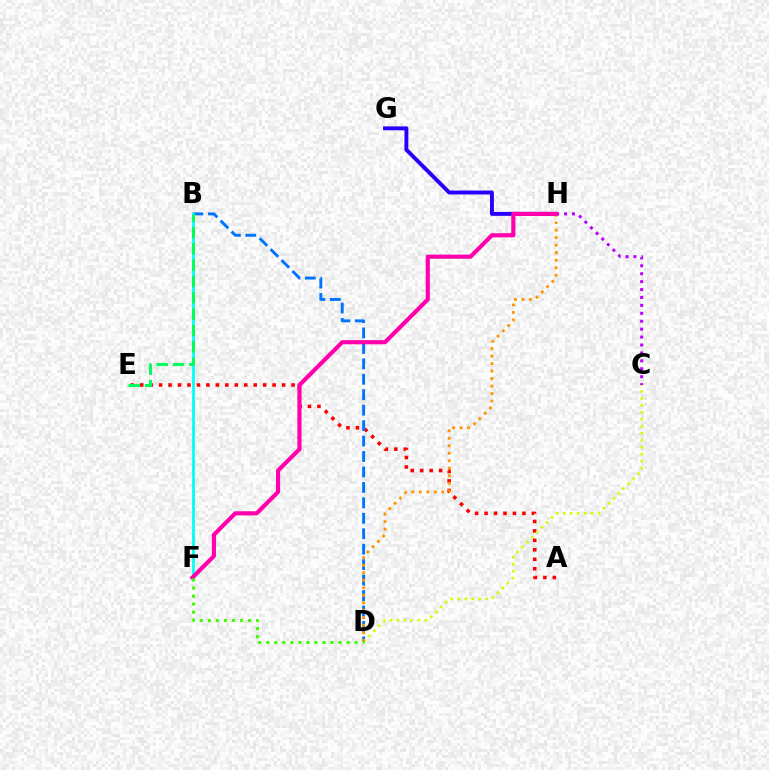{('A', 'E'): [{'color': '#ff0000', 'line_style': 'dotted', 'thickness': 2.57}], ('B', 'D'): [{'color': '#0074ff', 'line_style': 'dashed', 'thickness': 2.1}], ('G', 'H'): [{'color': '#2500ff', 'line_style': 'solid', 'thickness': 2.82}], ('C', 'D'): [{'color': '#d1ff00', 'line_style': 'dotted', 'thickness': 1.89}], ('D', 'H'): [{'color': '#ff9400', 'line_style': 'dotted', 'thickness': 2.04}], ('B', 'F'): [{'color': '#00fff6', 'line_style': 'solid', 'thickness': 1.98}], ('C', 'H'): [{'color': '#b900ff', 'line_style': 'dotted', 'thickness': 2.15}], ('F', 'H'): [{'color': '#ff00ac', 'line_style': 'solid', 'thickness': 2.98}], ('D', 'F'): [{'color': '#3dff00', 'line_style': 'dotted', 'thickness': 2.19}], ('B', 'E'): [{'color': '#00ff5c', 'line_style': 'dashed', 'thickness': 2.22}]}